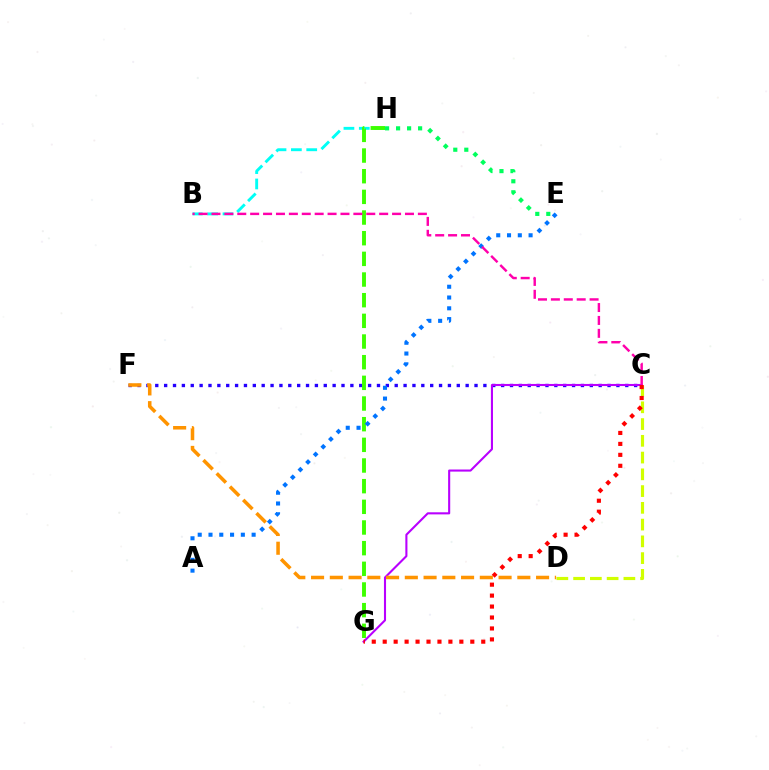{('C', 'D'): [{'color': '#d1ff00', 'line_style': 'dashed', 'thickness': 2.28}], ('E', 'H'): [{'color': '#00ff5c', 'line_style': 'dotted', 'thickness': 2.99}], ('C', 'F'): [{'color': '#2500ff', 'line_style': 'dotted', 'thickness': 2.41}], ('C', 'G'): [{'color': '#b900ff', 'line_style': 'solid', 'thickness': 1.51}, {'color': '#ff0000', 'line_style': 'dotted', 'thickness': 2.97}], ('B', 'H'): [{'color': '#00fff6', 'line_style': 'dashed', 'thickness': 2.09}], ('G', 'H'): [{'color': '#3dff00', 'line_style': 'dashed', 'thickness': 2.81}], ('A', 'E'): [{'color': '#0074ff', 'line_style': 'dotted', 'thickness': 2.93}], ('D', 'F'): [{'color': '#ff9400', 'line_style': 'dashed', 'thickness': 2.55}], ('B', 'C'): [{'color': '#ff00ac', 'line_style': 'dashed', 'thickness': 1.75}]}